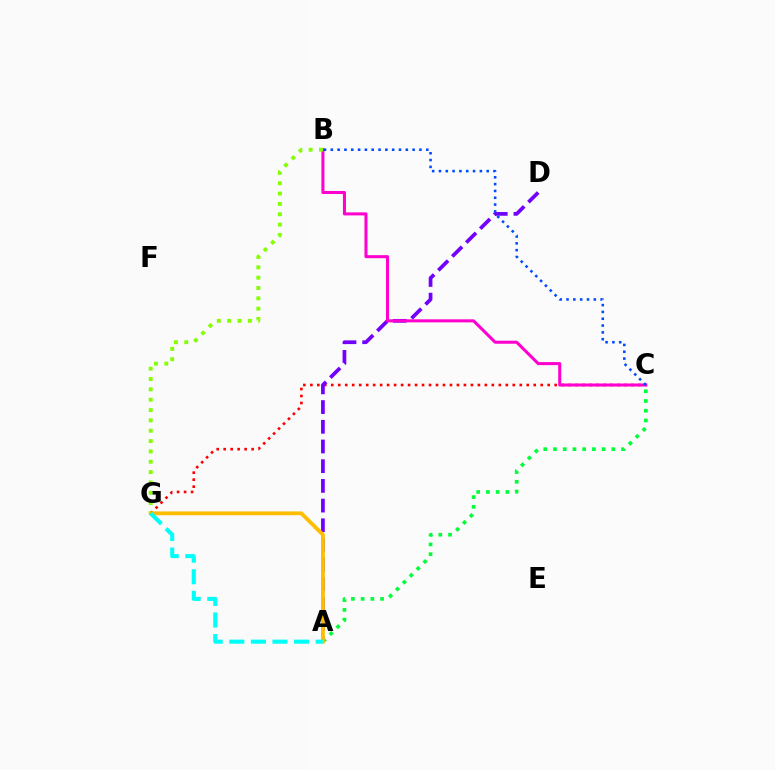{('C', 'G'): [{'color': '#ff0000', 'line_style': 'dotted', 'thickness': 1.9}], ('A', 'D'): [{'color': '#7200ff', 'line_style': 'dashed', 'thickness': 2.68}], ('B', 'C'): [{'color': '#ff00cf', 'line_style': 'solid', 'thickness': 2.19}, {'color': '#004bff', 'line_style': 'dotted', 'thickness': 1.85}], ('B', 'G'): [{'color': '#84ff00', 'line_style': 'dotted', 'thickness': 2.81}], ('A', 'C'): [{'color': '#00ff39', 'line_style': 'dotted', 'thickness': 2.64}], ('A', 'G'): [{'color': '#ffbd00', 'line_style': 'solid', 'thickness': 2.74}, {'color': '#00fff6', 'line_style': 'dashed', 'thickness': 2.93}]}